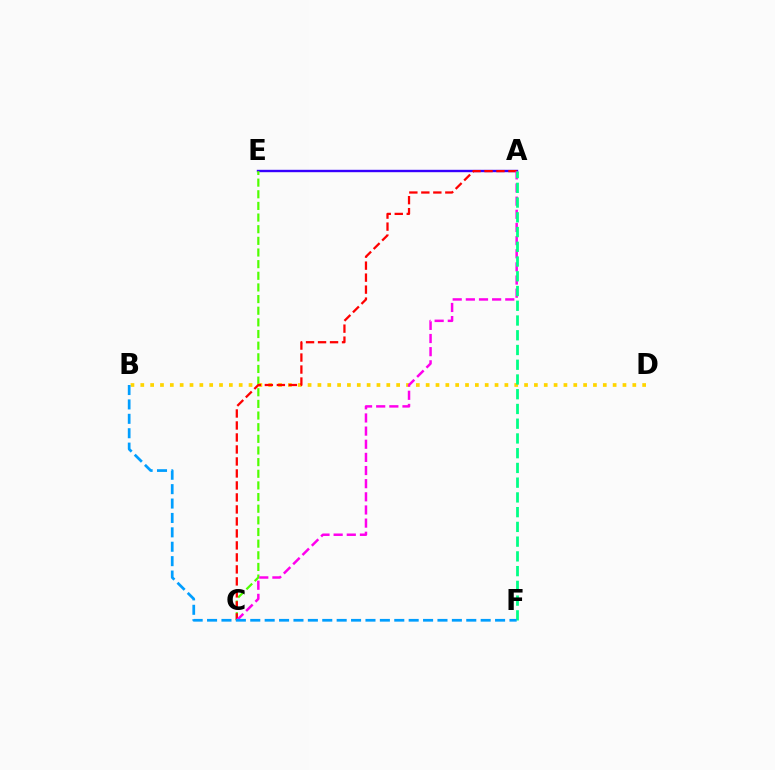{('A', 'E'): [{'color': '#3700ff', 'line_style': 'solid', 'thickness': 1.72}], ('C', 'E'): [{'color': '#4fff00', 'line_style': 'dashed', 'thickness': 1.58}], ('B', 'D'): [{'color': '#ffd500', 'line_style': 'dotted', 'thickness': 2.67}], ('A', 'C'): [{'color': '#ff0000', 'line_style': 'dashed', 'thickness': 1.63}, {'color': '#ff00ed', 'line_style': 'dashed', 'thickness': 1.79}], ('A', 'F'): [{'color': '#00ff86', 'line_style': 'dashed', 'thickness': 2.0}], ('B', 'F'): [{'color': '#009eff', 'line_style': 'dashed', 'thickness': 1.96}]}